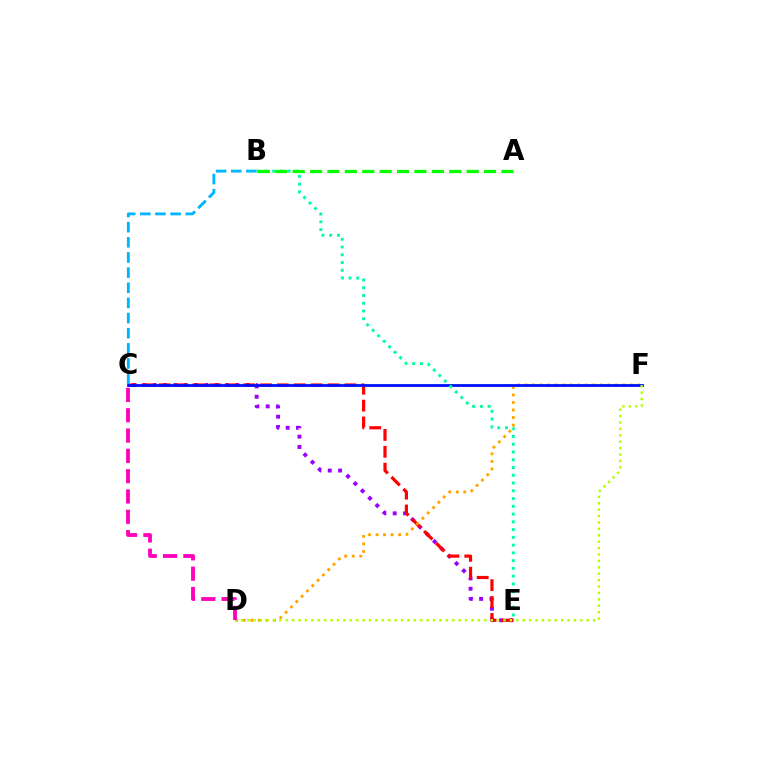{('C', 'E'): [{'color': '#9b00ff', 'line_style': 'dotted', 'thickness': 2.81}, {'color': '#ff0000', 'line_style': 'dashed', 'thickness': 2.29}], ('D', 'F'): [{'color': '#ffa500', 'line_style': 'dotted', 'thickness': 2.05}, {'color': '#b3ff00', 'line_style': 'dotted', 'thickness': 1.74}], ('C', 'F'): [{'color': '#0010ff', 'line_style': 'solid', 'thickness': 2.01}], ('B', 'C'): [{'color': '#00b5ff', 'line_style': 'dashed', 'thickness': 2.06}], ('B', 'E'): [{'color': '#00ff9d', 'line_style': 'dotted', 'thickness': 2.11}], ('A', 'B'): [{'color': '#08ff00', 'line_style': 'dashed', 'thickness': 2.36}], ('C', 'D'): [{'color': '#ff00bd', 'line_style': 'dashed', 'thickness': 2.76}]}